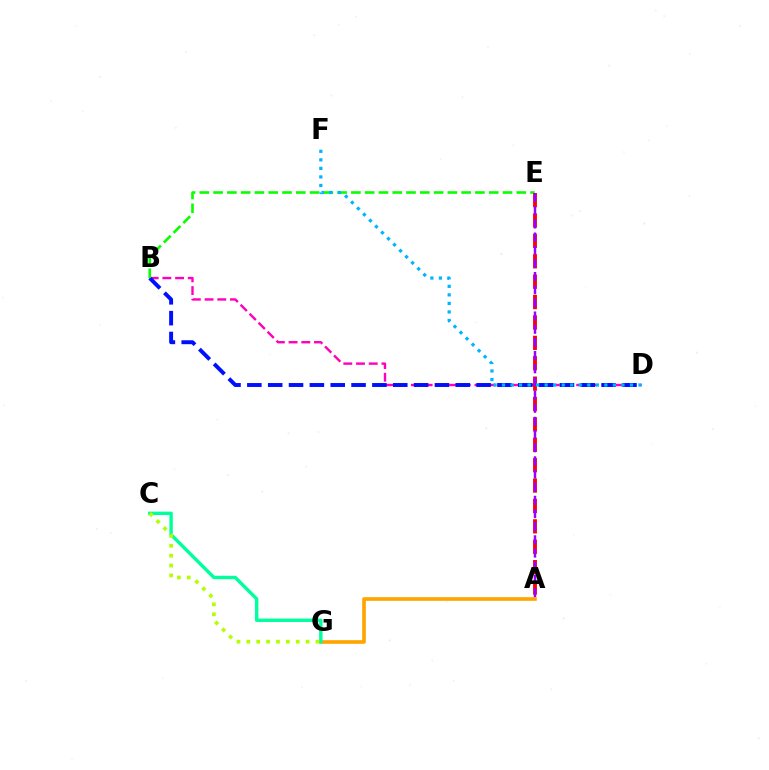{('A', 'G'): [{'color': '#ffa500', 'line_style': 'solid', 'thickness': 2.63}], ('B', 'D'): [{'color': '#ff00bd', 'line_style': 'dashed', 'thickness': 1.73}, {'color': '#0010ff', 'line_style': 'dashed', 'thickness': 2.83}], ('C', 'G'): [{'color': '#00ff9d', 'line_style': 'solid', 'thickness': 2.45}, {'color': '#b3ff00', 'line_style': 'dotted', 'thickness': 2.68}], ('B', 'E'): [{'color': '#08ff00', 'line_style': 'dashed', 'thickness': 1.87}], ('A', 'E'): [{'color': '#ff0000', 'line_style': 'dashed', 'thickness': 2.77}, {'color': '#9b00ff', 'line_style': 'dashed', 'thickness': 1.79}], ('D', 'F'): [{'color': '#00b5ff', 'line_style': 'dotted', 'thickness': 2.32}]}